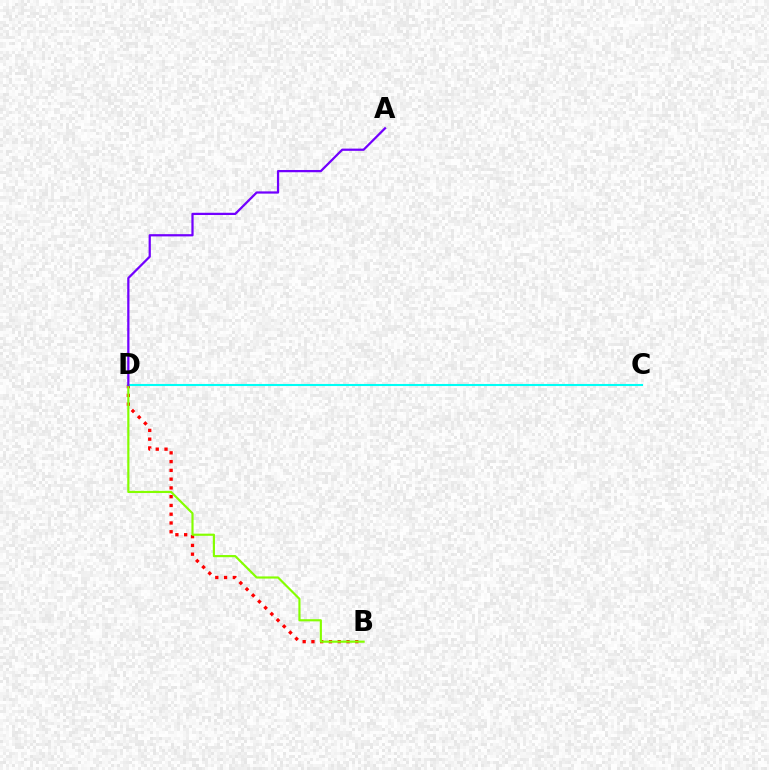{('B', 'D'): [{'color': '#ff0000', 'line_style': 'dotted', 'thickness': 2.38}, {'color': '#84ff00', 'line_style': 'solid', 'thickness': 1.56}], ('C', 'D'): [{'color': '#00fff6', 'line_style': 'solid', 'thickness': 1.5}], ('A', 'D'): [{'color': '#7200ff', 'line_style': 'solid', 'thickness': 1.62}]}